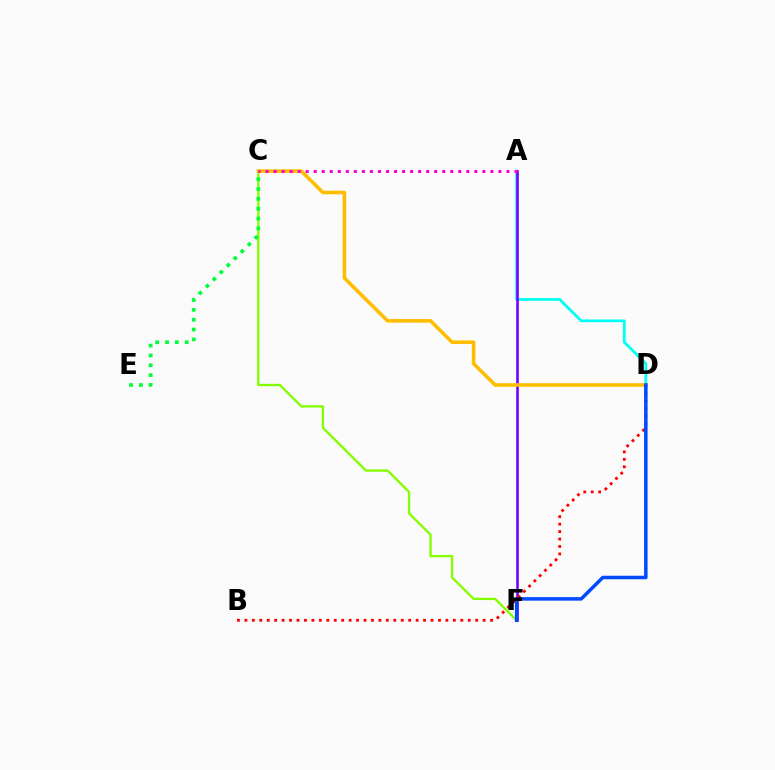{('C', 'F'): [{'color': '#84ff00', 'line_style': 'solid', 'thickness': 1.69}], ('A', 'D'): [{'color': '#00fff6', 'line_style': 'solid', 'thickness': 1.98}], ('A', 'F'): [{'color': '#7200ff', 'line_style': 'solid', 'thickness': 1.87}], ('B', 'D'): [{'color': '#ff0000', 'line_style': 'dotted', 'thickness': 2.02}], ('C', 'E'): [{'color': '#00ff39', 'line_style': 'dotted', 'thickness': 2.68}], ('C', 'D'): [{'color': '#ffbd00', 'line_style': 'solid', 'thickness': 2.58}], ('A', 'C'): [{'color': '#ff00cf', 'line_style': 'dotted', 'thickness': 2.18}], ('D', 'F'): [{'color': '#004bff', 'line_style': 'solid', 'thickness': 2.53}]}